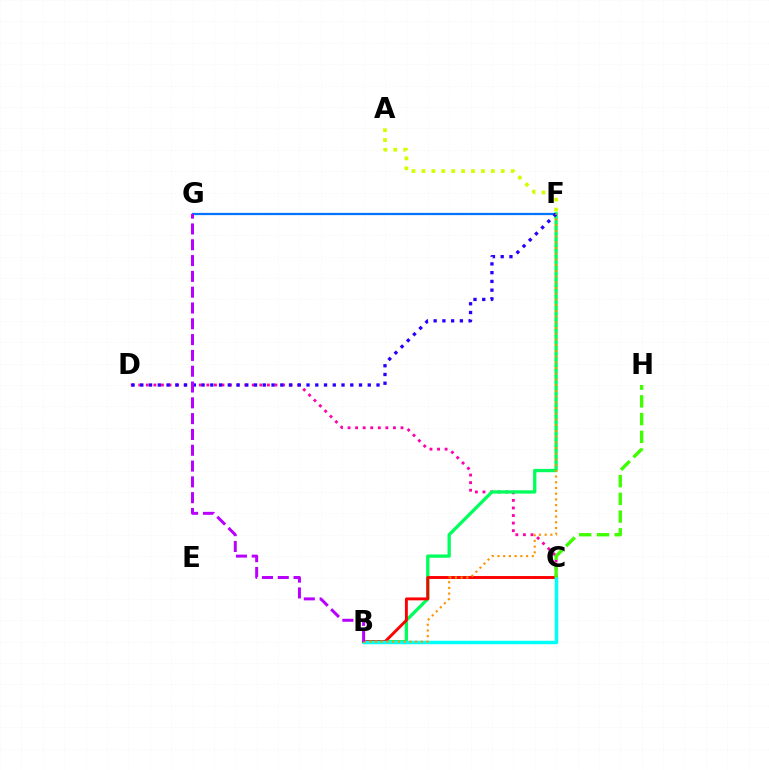{('C', 'D'): [{'color': '#ff00ac', 'line_style': 'dotted', 'thickness': 2.06}], ('F', 'G'): [{'color': '#0074ff', 'line_style': 'solid', 'thickness': 1.62}], ('B', 'F'): [{'color': '#00ff5c', 'line_style': 'solid', 'thickness': 2.38}, {'color': '#ff9400', 'line_style': 'dotted', 'thickness': 1.55}], ('B', 'C'): [{'color': '#ff0000', 'line_style': 'solid', 'thickness': 2.09}, {'color': '#00fff6', 'line_style': 'solid', 'thickness': 2.52}], ('D', 'F'): [{'color': '#2500ff', 'line_style': 'dotted', 'thickness': 2.38}], ('C', 'H'): [{'color': '#3dff00', 'line_style': 'dashed', 'thickness': 2.41}], ('B', 'G'): [{'color': '#b900ff', 'line_style': 'dashed', 'thickness': 2.15}], ('A', 'F'): [{'color': '#d1ff00', 'line_style': 'dotted', 'thickness': 2.69}]}